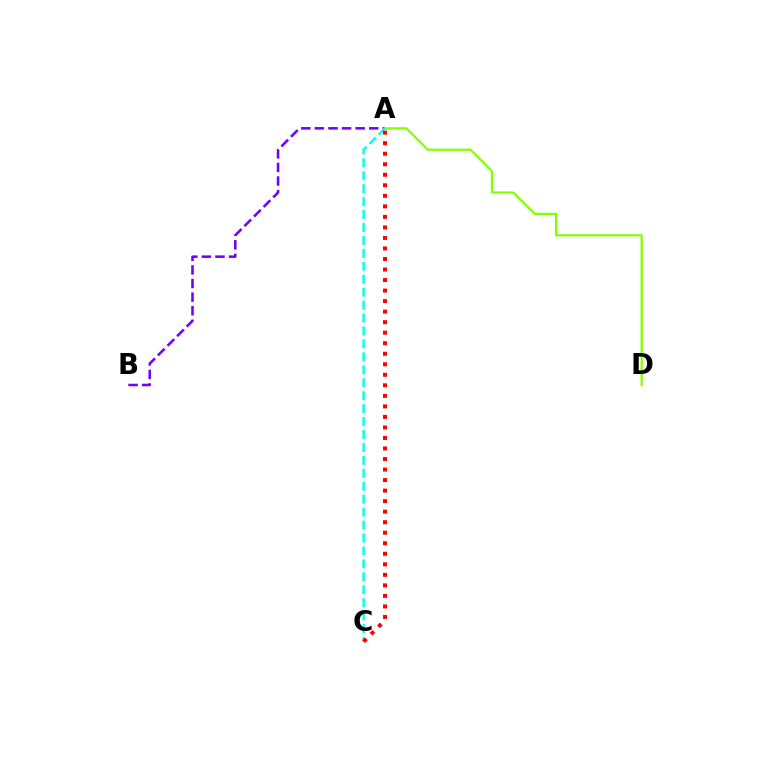{('A', 'B'): [{'color': '#7200ff', 'line_style': 'dashed', 'thickness': 1.85}], ('A', 'D'): [{'color': '#84ff00', 'line_style': 'solid', 'thickness': 1.59}], ('A', 'C'): [{'color': '#00fff6', 'line_style': 'dashed', 'thickness': 1.76}, {'color': '#ff0000', 'line_style': 'dotted', 'thickness': 2.86}]}